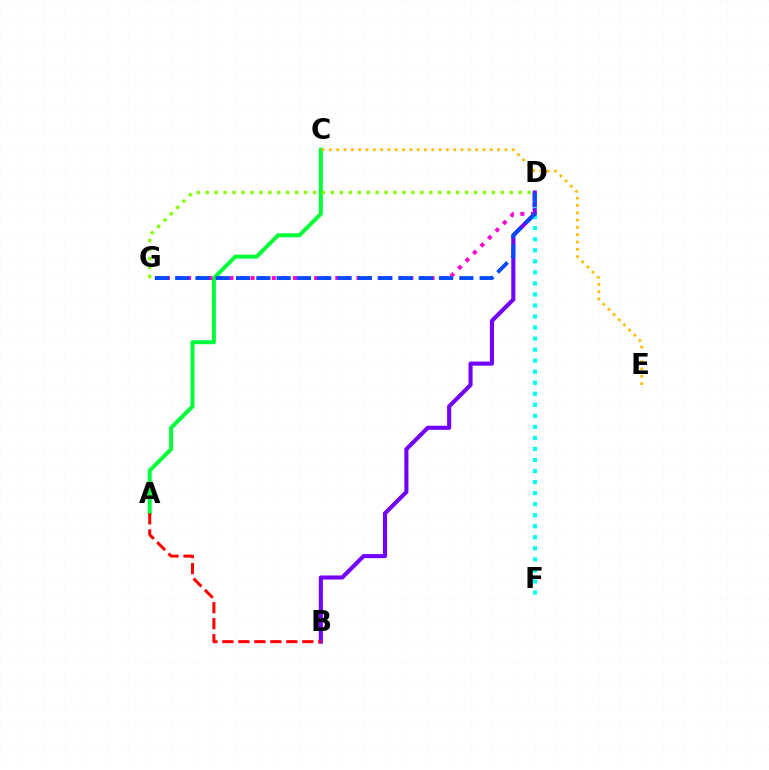{('A', 'C'): [{'color': '#00ff39', 'line_style': 'solid', 'thickness': 2.85}], ('B', 'D'): [{'color': '#7200ff', 'line_style': 'solid', 'thickness': 2.94}], ('D', 'F'): [{'color': '#00fff6', 'line_style': 'dotted', 'thickness': 3.0}], ('C', 'E'): [{'color': '#ffbd00', 'line_style': 'dotted', 'thickness': 1.99}], ('D', 'G'): [{'color': '#ff00cf', 'line_style': 'dotted', 'thickness': 2.88}, {'color': '#84ff00', 'line_style': 'dotted', 'thickness': 2.43}, {'color': '#004bff', 'line_style': 'dashed', 'thickness': 2.76}], ('A', 'B'): [{'color': '#ff0000', 'line_style': 'dashed', 'thickness': 2.17}]}